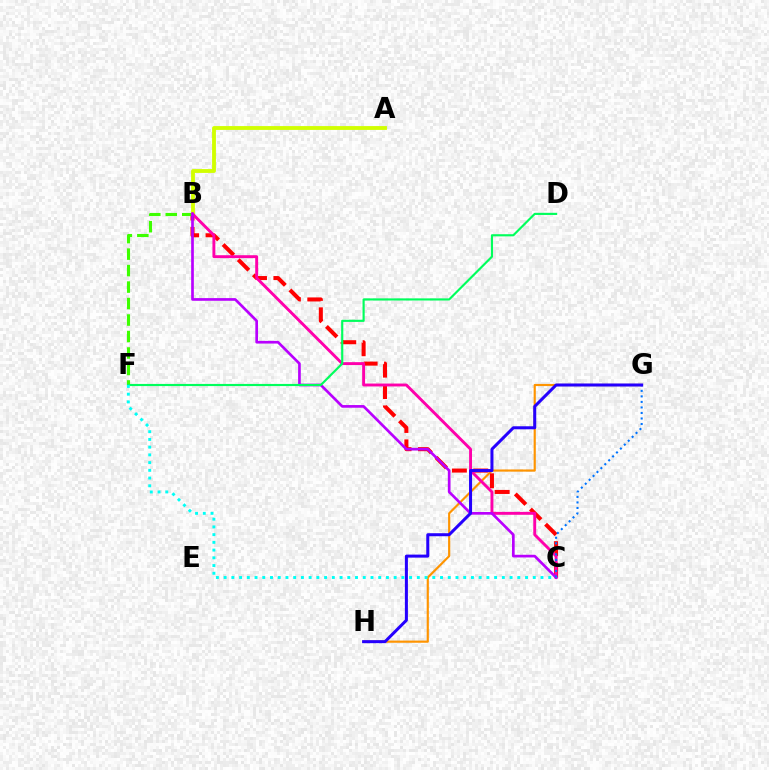{('G', 'H'): [{'color': '#ff9400', 'line_style': 'solid', 'thickness': 1.56}, {'color': '#2500ff', 'line_style': 'solid', 'thickness': 2.17}], ('A', 'B'): [{'color': '#d1ff00', 'line_style': 'solid', 'thickness': 2.75}], ('B', 'C'): [{'color': '#ff0000', 'line_style': 'dashed', 'thickness': 2.91}, {'color': '#ff00ac', 'line_style': 'solid', 'thickness': 2.09}, {'color': '#b900ff', 'line_style': 'solid', 'thickness': 1.93}], ('B', 'F'): [{'color': '#3dff00', 'line_style': 'dashed', 'thickness': 2.24}], ('C', 'G'): [{'color': '#0074ff', 'line_style': 'dotted', 'thickness': 1.5}], ('D', 'F'): [{'color': '#00ff5c', 'line_style': 'solid', 'thickness': 1.55}], ('C', 'F'): [{'color': '#00fff6', 'line_style': 'dotted', 'thickness': 2.1}]}